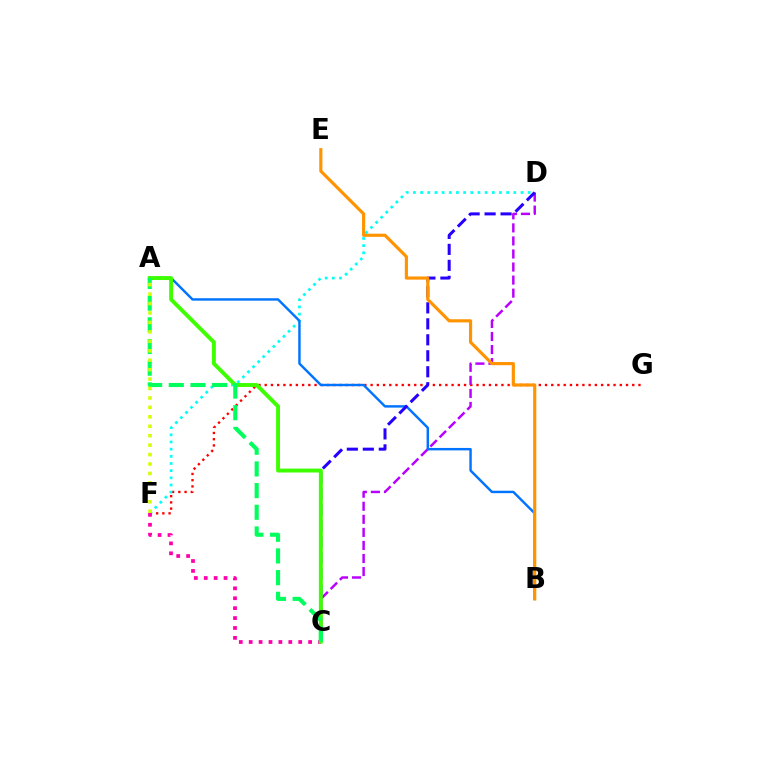{('F', 'G'): [{'color': '#ff0000', 'line_style': 'dotted', 'thickness': 1.69}], ('C', 'D'): [{'color': '#b900ff', 'line_style': 'dashed', 'thickness': 1.77}, {'color': '#2500ff', 'line_style': 'dashed', 'thickness': 2.17}], ('D', 'F'): [{'color': '#00fff6', 'line_style': 'dotted', 'thickness': 1.95}], ('A', 'B'): [{'color': '#0074ff', 'line_style': 'solid', 'thickness': 1.75}], ('C', 'F'): [{'color': '#ff00ac', 'line_style': 'dotted', 'thickness': 2.69}], ('B', 'E'): [{'color': '#ff9400', 'line_style': 'solid', 'thickness': 2.27}], ('A', 'C'): [{'color': '#3dff00', 'line_style': 'solid', 'thickness': 2.81}, {'color': '#00ff5c', 'line_style': 'dashed', 'thickness': 2.95}], ('A', 'F'): [{'color': '#d1ff00', 'line_style': 'dotted', 'thickness': 2.56}]}